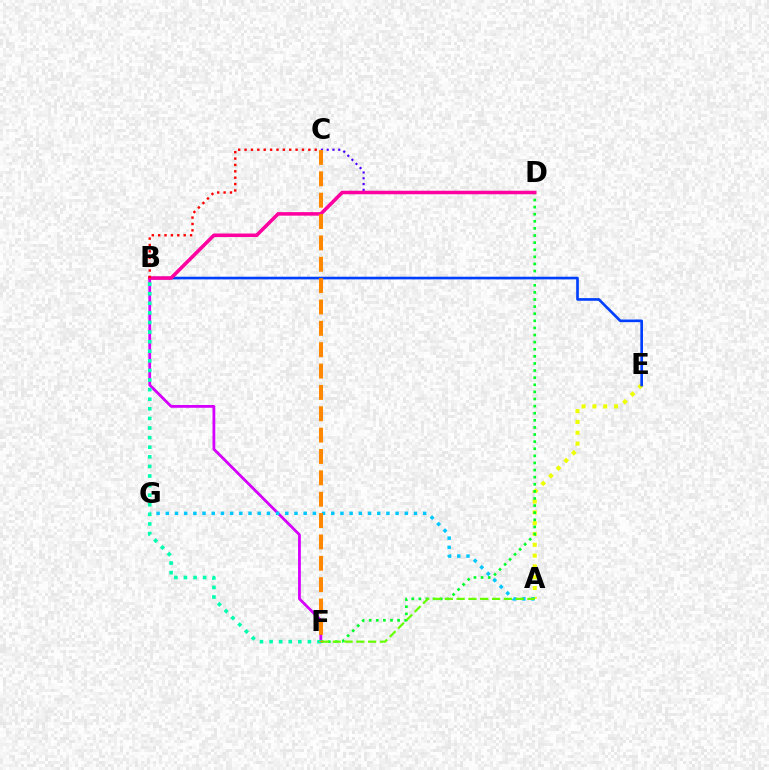{('B', 'F'): [{'color': '#d600ff', 'line_style': 'solid', 'thickness': 2.01}, {'color': '#00ffaf', 'line_style': 'dotted', 'thickness': 2.61}], ('C', 'D'): [{'color': '#4f00ff', 'line_style': 'dotted', 'thickness': 1.57}], ('A', 'E'): [{'color': '#eeff00', 'line_style': 'dotted', 'thickness': 2.94}], ('A', 'G'): [{'color': '#00c7ff', 'line_style': 'dotted', 'thickness': 2.5}], ('D', 'F'): [{'color': '#00ff27', 'line_style': 'dotted', 'thickness': 1.93}], ('B', 'E'): [{'color': '#003fff', 'line_style': 'solid', 'thickness': 1.91}], ('A', 'F'): [{'color': '#66ff00', 'line_style': 'dashed', 'thickness': 1.6}], ('B', 'D'): [{'color': '#ff00a0', 'line_style': 'solid', 'thickness': 2.55}], ('B', 'C'): [{'color': '#ff0000', 'line_style': 'dotted', 'thickness': 1.73}], ('C', 'F'): [{'color': '#ff8800', 'line_style': 'dashed', 'thickness': 2.9}]}